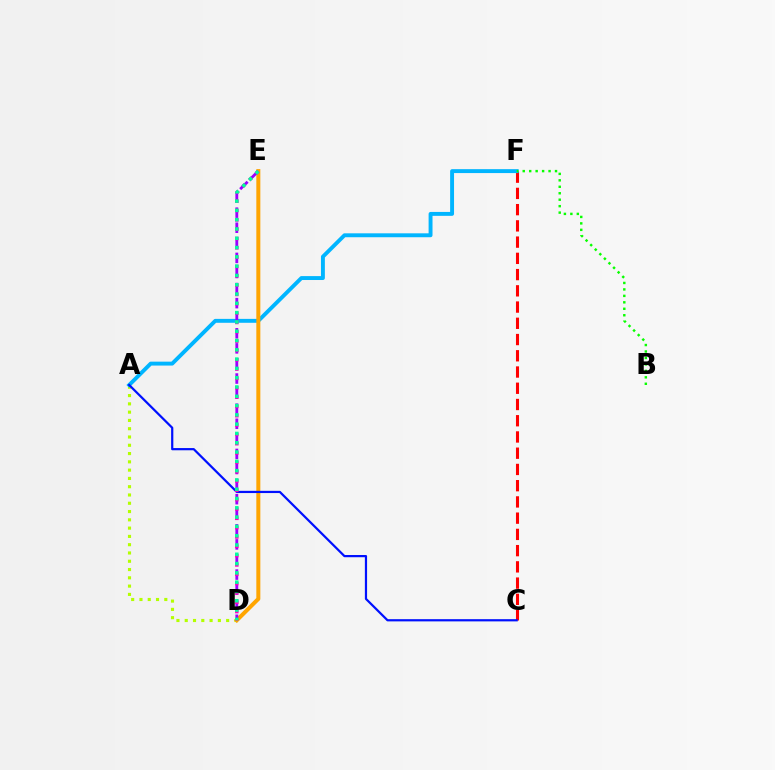{('C', 'F'): [{'color': '#ff0000', 'line_style': 'dashed', 'thickness': 2.21}], ('A', 'D'): [{'color': '#b3ff00', 'line_style': 'dotted', 'thickness': 2.25}], ('A', 'F'): [{'color': '#00b5ff', 'line_style': 'solid', 'thickness': 2.82}], ('B', 'F'): [{'color': '#08ff00', 'line_style': 'dotted', 'thickness': 1.75}], ('D', 'E'): [{'color': '#ffa500', 'line_style': 'solid', 'thickness': 2.89}, {'color': '#9b00ff', 'line_style': 'dashed', 'thickness': 2.05}, {'color': '#ff00bd', 'line_style': 'dotted', 'thickness': 2.53}, {'color': '#00ff9d', 'line_style': 'dotted', 'thickness': 2.53}], ('A', 'C'): [{'color': '#0010ff', 'line_style': 'solid', 'thickness': 1.59}]}